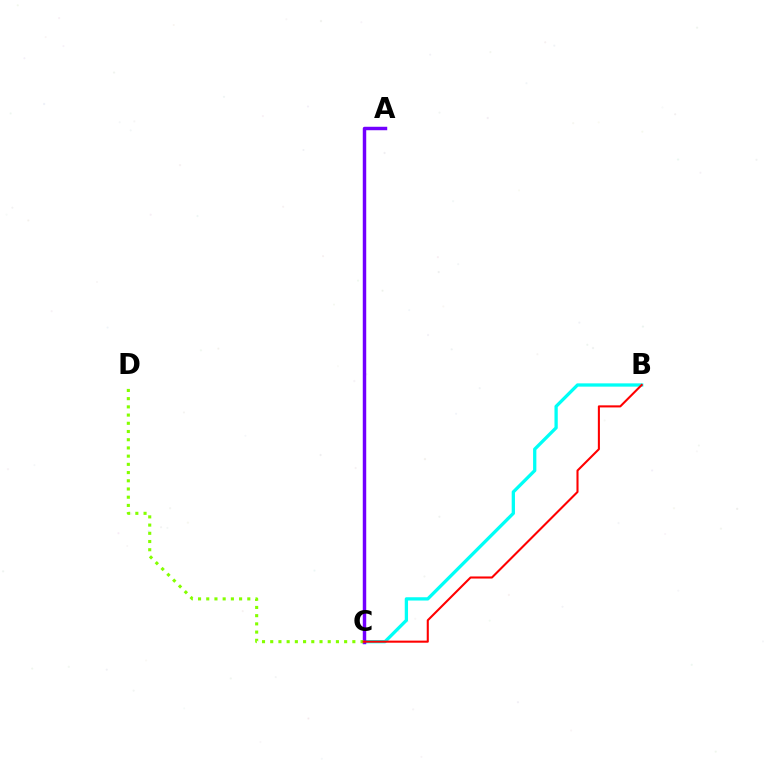{('B', 'C'): [{'color': '#00fff6', 'line_style': 'solid', 'thickness': 2.37}, {'color': '#ff0000', 'line_style': 'solid', 'thickness': 1.5}], ('A', 'C'): [{'color': '#7200ff', 'line_style': 'solid', 'thickness': 2.49}], ('C', 'D'): [{'color': '#84ff00', 'line_style': 'dotted', 'thickness': 2.23}]}